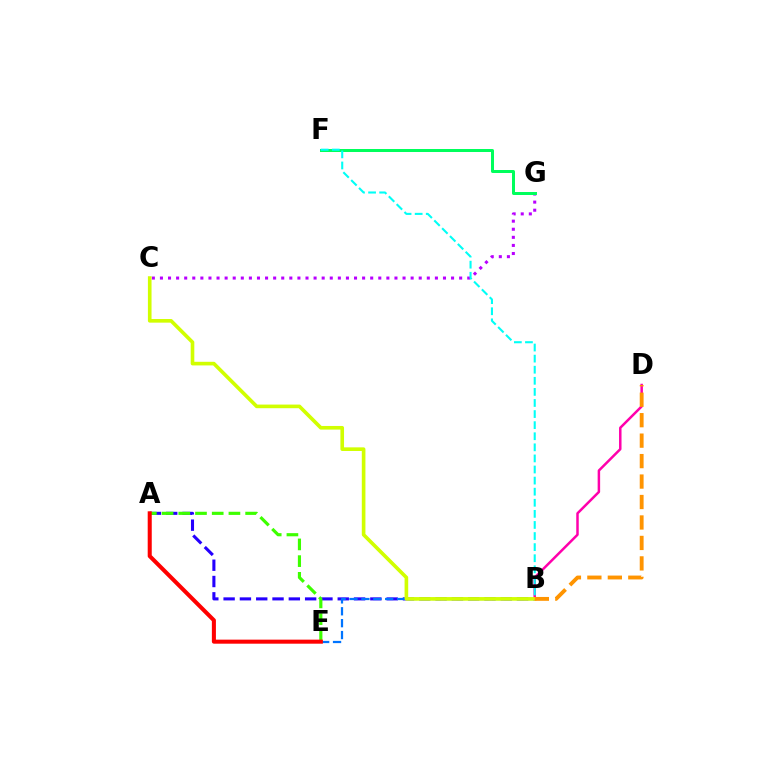{('A', 'B'): [{'color': '#2500ff', 'line_style': 'dashed', 'thickness': 2.21}], ('B', 'E'): [{'color': '#0074ff', 'line_style': 'dashed', 'thickness': 1.62}], ('C', 'G'): [{'color': '#b900ff', 'line_style': 'dotted', 'thickness': 2.2}], ('A', 'E'): [{'color': '#3dff00', 'line_style': 'dashed', 'thickness': 2.27}, {'color': '#ff0000', 'line_style': 'solid', 'thickness': 2.91}], ('F', 'G'): [{'color': '#00ff5c', 'line_style': 'solid', 'thickness': 2.16}], ('B', 'D'): [{'color': '#ff00ac', 'line_style': 'solid', 'thickness': 1.79}, {'color': '#ff9400', 'line_style': 'dashed', 'thickness': 2.78}], ('B', 'F'): [{'color': '#00fff6', 'line_style': 'dashed', 'thickness': 1.51}], ('B', 'C'): [{'color': '#d1ff00', 'line_style': 'solid', 'thickness': 2.62}]}